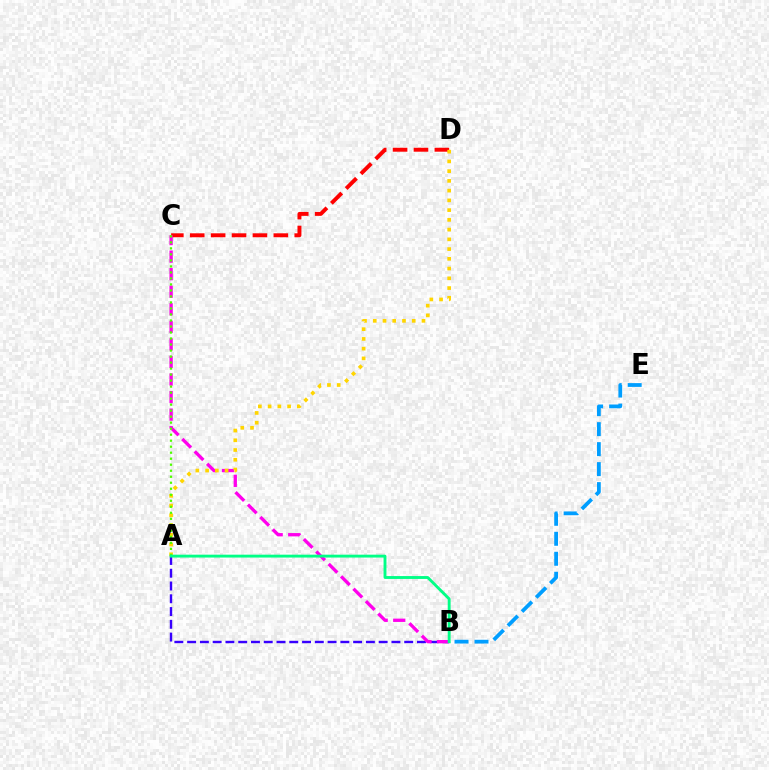{('B', 'E'): [{'color': '#009eff', 'line_style': 'dashed', 'thickness': 2.72}], ('A', 'B'): [{'color': '#3700ff', 'line_style': 'dashed', 'thickness': 1.73}, {'color': '#00ff86', 'line_style': 'solid', 'thickness': 2.07}], ('C', 'D'): [{'color': '#ff0000', 'line_style': 'dashed', 'thickness': 2.84}], ('B', 'C'): [{'color': '#ff00ed', 'line_style': 'dashed', 'thickness': 2.38}], ('A', 'D'): [{'color': '#ffd500', 'line_style': 'dotted', 'thickness': 2.65}], ('A', 'C'): [{'color': '#4fff00', 'line_style': 'dotted', 'thickness': 1.63}]}